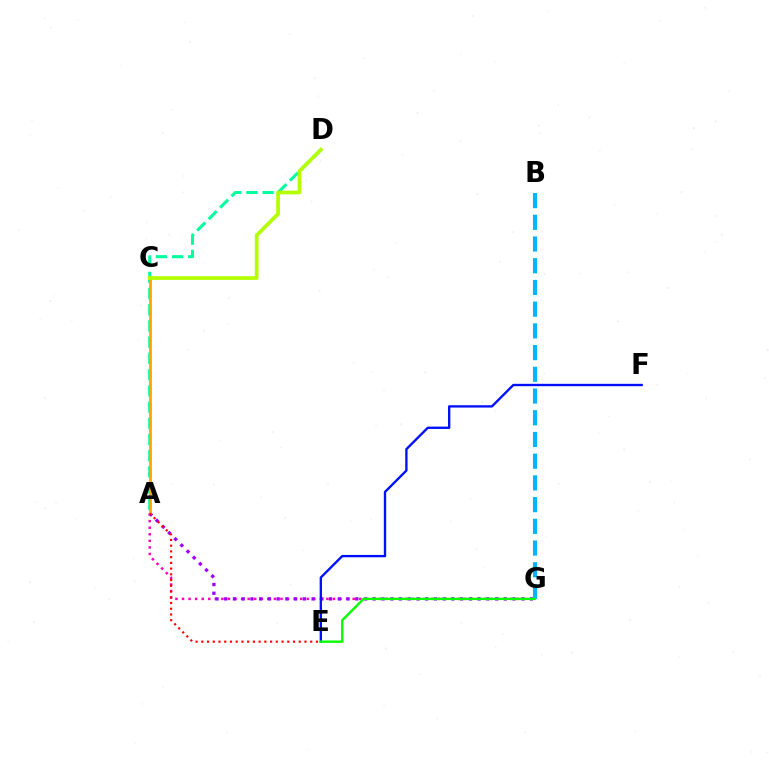{('A', 'D'): [{'color': '#00ff9d', 'line_style': 'dashed', 'thickness': 2.2}], ('A', 'G'): [{'color': '#ff00bd', 'line_style': 'dotted', 'thickness': 1.78}, {'color': '#9b00ff', 'line_style': 'dotted', 'thickness': 2.37}], ('A', 'C'): [{'color': '#ffa500', 'line_style': 'solid', 'thickness': 1.99}], ('C', 'D'): [{'color': '#b3ff00', 'line_style': 'solid', 'thickness': 2.66}], ('A', 'E'): [{'color': '#ff0000', 'line_style': 'dotted', 'thickness': 1.56}], ('E', 'F'): [{'color': '#0010ff', 'line_style': 'solid', 'thickness': 1.69}], ('B', 'G'): [{'color': '#00b5ff', 'line_style': 'dashed', 'thickness': 2.95}], ('E', 'G'): [{'color': '#08ff00', 'line_style': 'solid', 'thickness': 1.72}]}